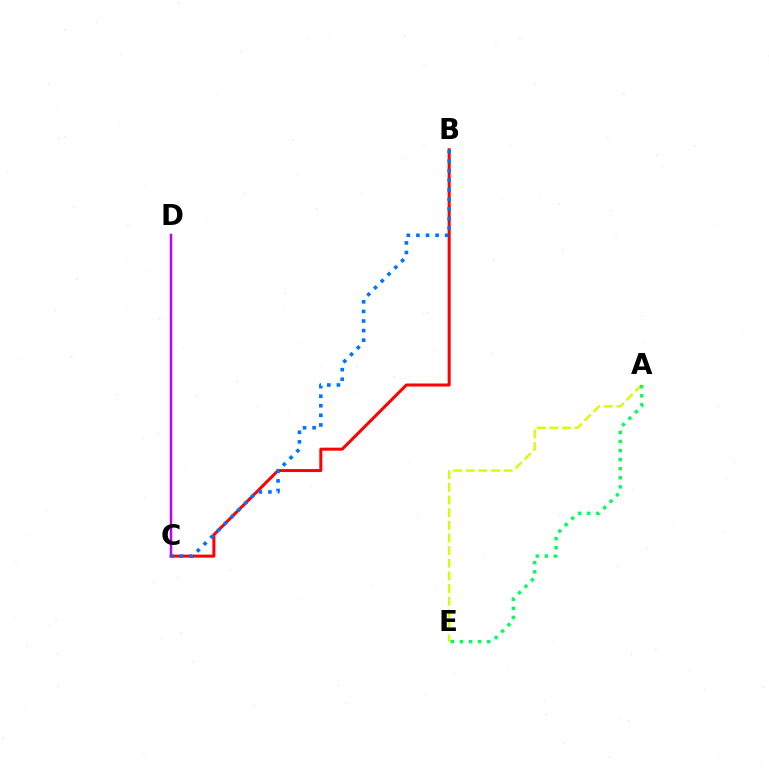{('A', 'E'): [{'color': '#d1ff00', 'line_style': 'dashed', 'thickness': 1.72}, {'color': '#00ff5c', 'line_style': 'dotted', 'thickness': 2.47}], ('B', 'C'): [{'color': '#ff0000', 'line_style': 'solid', 'thickness': 2.17}, {'color': '#0074ff', 'line_style': 'dotted', 'thickness': 2.6}], ('C', 'D'): [{'color': '#b900ff', 'line_style': 'solid', 'thickness': 1.79}]}